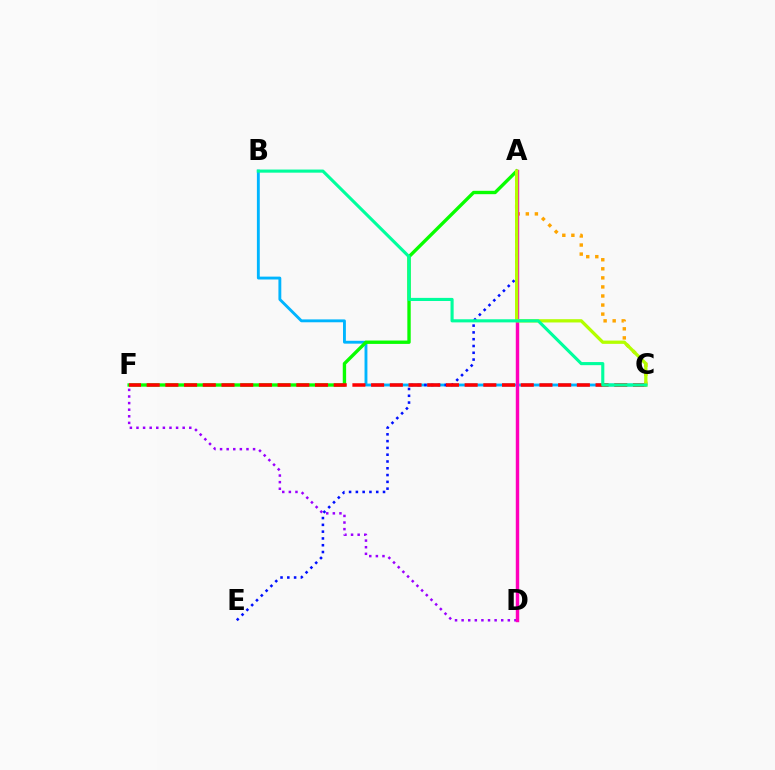{('B', 'C'): [{'color': '#00b5ff', 'line_style': 'solid', 'thickness': 2.07}, {'color': '#00ff9d', 'line_style': 'solid', 'thickness': 2.24}], ('A', 'E'): [{'color': '#0010ff', 'line_style': 'dotted', 'thickness': 1.84}], ('A', 'F'): [{'color': '#08ff00', 'line_style': 'solid', 'thickness': 2.42}], ('A', 'C'): [{'color': '#ffa500', 'line_style': 'dotted', 'thickness': 2.46}, {'color': '#b3ff00', 'line_style': 'solid', 'thickness': 2.36}], ('D', 'F'): [{'color': '#9b00ff', 'line_style': 'dotted', 'thickness': 1.79}], ('A', 'D'): [{'color': '#ff00bd', 'line_style': 'solid', 'thickness': 2.47}], ('C', 'F'): [{'color': '#ff0000', 'line_style': 'dashed', 'thickness': 2.54}]}